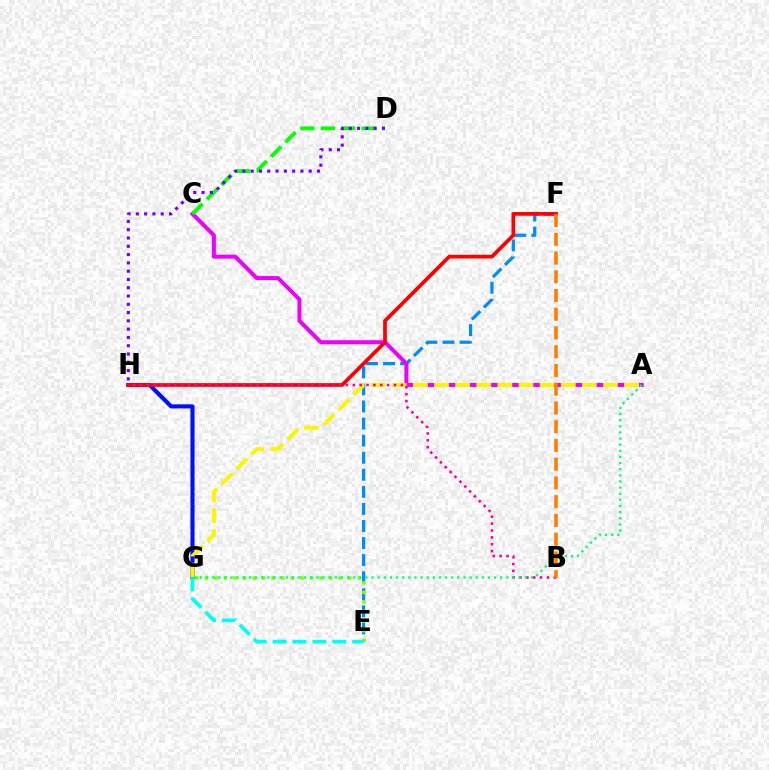{('E', 'F'): [{'color': '#008cff', 'line_style': 'dashed', 'thickness': 2.32}], ('A', 'C'): [{'color': '#ee00ff', 'line_style': 'solid', 'thickness': 2.88}], ('G', 'H'): [{'color': '#0010ff', 'line_style': 'solid', 'thickness': 2.96}], ('F', 'H'): [{'color': '#ff0000', 'line_style': 'solid', 'thickness': 2.68}], ('E', 'G'): [{'color': '#84ff00', 'line_style': 'dotted', 'thickness': 2.6}, {'color': '#00fff6', 'line_style': 'dashed', 'thickness': 2.7}], ('A', 'G'): [{'color': '#fcf500', 'line_style': 'dashed', 'thickness': 2.87}, {'color': '#00ff74', 'line_style': 'dotted', 'thickness': 1.67}], ('C', 'D'): [{'color': '#08ff00', 'line_style': 'dashed', 'thickness': 2.78}], ('D', 'H'): [{'color': '#7200ff', 'line_style': 'dotted', 'thickness': 2.25}], ('B', 'H'): [{'color': '#ff0094', 'line_style': 'dotted', 'thickness': 1.87}], ('B', 'F'): [{'color': '#ff7c00', 'line_style': 'dashed', 'thickness': 2.55}]}